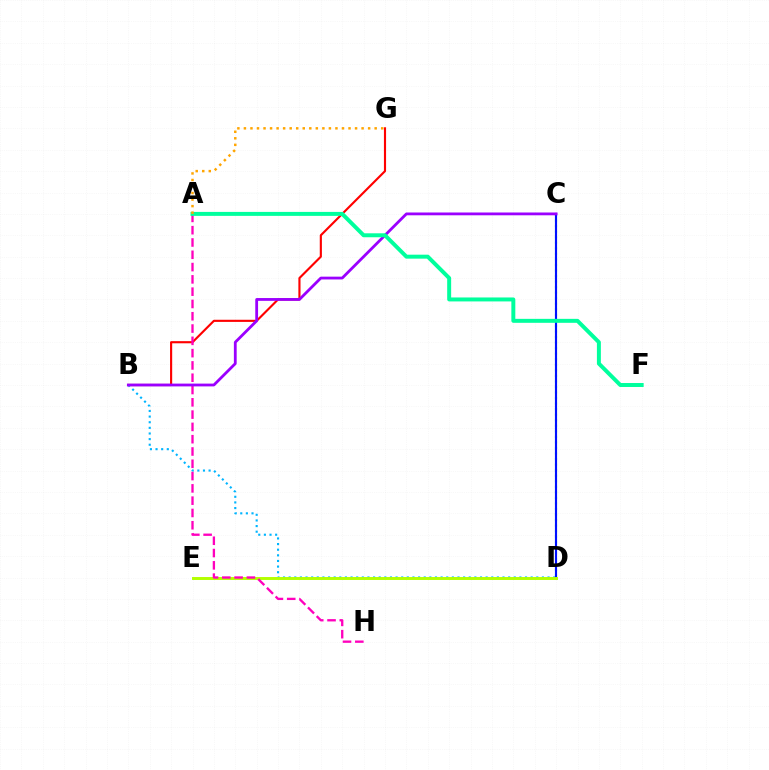{('B', 'D'): [{'color': '#00b5ff', 'line_style': 'dotted', 'thickness': 1.53}], ('B', 'G'): [{'color': '#ff0000', 'line_style': 'solid', 'thickness': 1.54}], ('C', 'D'): [{'color': '#08ff00', 'line_style': 'dotted', 'thickness': 1.51}, {'color': '#0010ff', 'line_style': 'solid', 'thickness': 1.54}], ('D', 'E'): [{'color': '#b3ff00', 'line_style': 'solid', 'thickness': 2.12}], ('A', 'H'): [{'color': '#ff00bd', 'line_style': 'dashed', 'thickness': 1.67}], ('B', 'C'): [{'color': '#9b00ff', 'line_style': 'solid', 'thickness': 2.01}], ('A', 'F'): [{'color': '#00ff9d', 'line_style': 'solid', 'thickness': 2.85}], ('A', 'G'): [{'color': '#ffa500', 'line_style': 'dotted', 'thickness': 1.78}]}